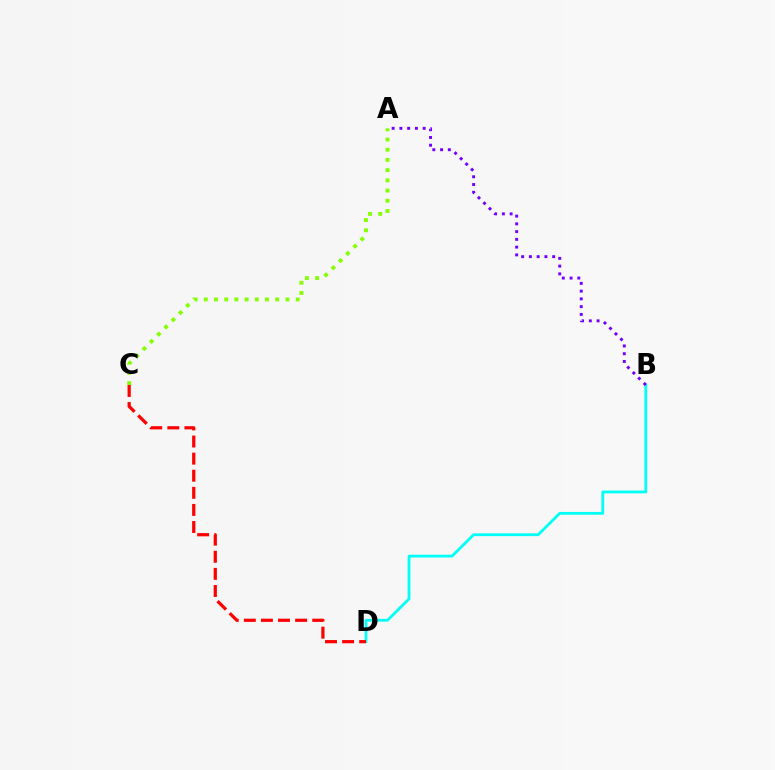{('A', 'C'): [{'color': '#84ff00', 'line_style': 'dotted', 'thickness': 2.77}], ('B', 'D'): [{'color': '#00fff6', 'line_style': 'solid', 'thickness': 2.0}], ('C', 'D'): [{'color': '#ff0000', 'line_style': 'dashed', 'thickness': 2.32}], ('A', 'B'): [{'color': '#7200ff', 'line_style': 'dotted', 'thickness': 2.11}]}